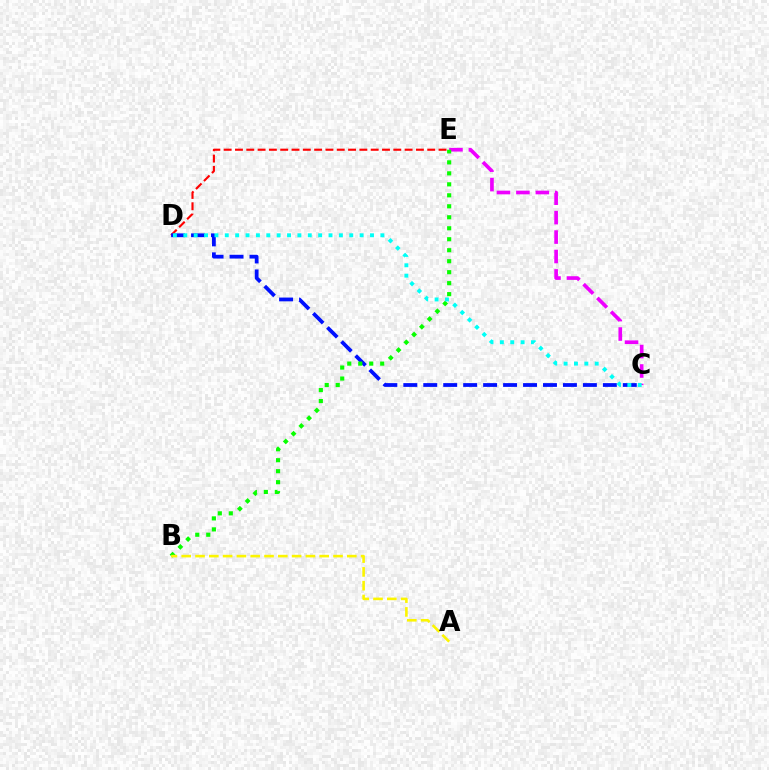{('D', 'E'): [{'color': '#ff0000', 'line_style': 'dashed', 'thickness': 1.54}], ('C', 'E'): [{'color': '#ee00ff', 'line_style': 'dashed', 'thickness': 2.64}], ('C', 'D'): [{'color': '#0010ff', 'line_style': 'dashed', 'thickness': 2.71}, {'color': '#00fff6', 'line_style': 'dotted', 'thickness': 2.82}], ('B', 'E'): [{'color': '#08ff00', 'line_style': 'dotted', 'thickness': 2.98}], ('A', 'B'): [{'color': '#fcf500', 'line_style': 'dashed', 'thickness': 1.87}]}